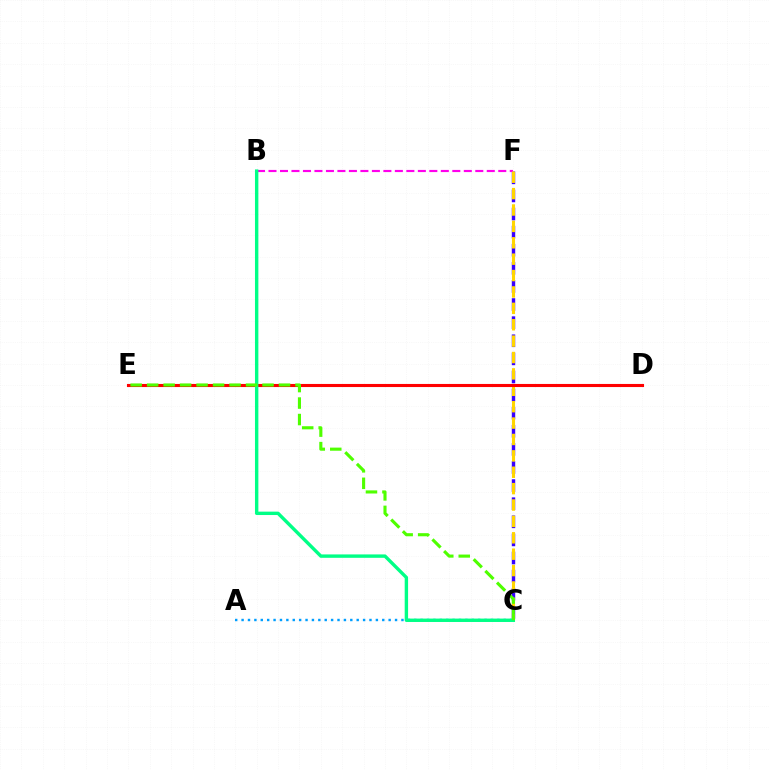{('C', 'F'): [{'color': '#3700ff', 'line_style': 'dashed', 'thickness': 2.46}, {'color': '#ffd500', 'line_style': 'dashed', 'thickness': 2.23}], ('A', 'C'): [{'color': '#009eff', 'line_style': 'dotted', 'thickness': 1.74}], ('B', 'F'): [{'color': '#ff00ed', 'line_style': 'dashed', 'thickness': 1.56}], ('D', 'E'): [{'color': '#ff0000', 'line_style': 'solid', 'thickness': 2.23}], ('B', 'C'): [{'color': '#00ff86', 'line_style': 'solid', 'thickness': 2.45}], ('C', 'E'): [{'color': '#4fff00', 'line_style': 'dashed', 'thickness': 2.24}]}